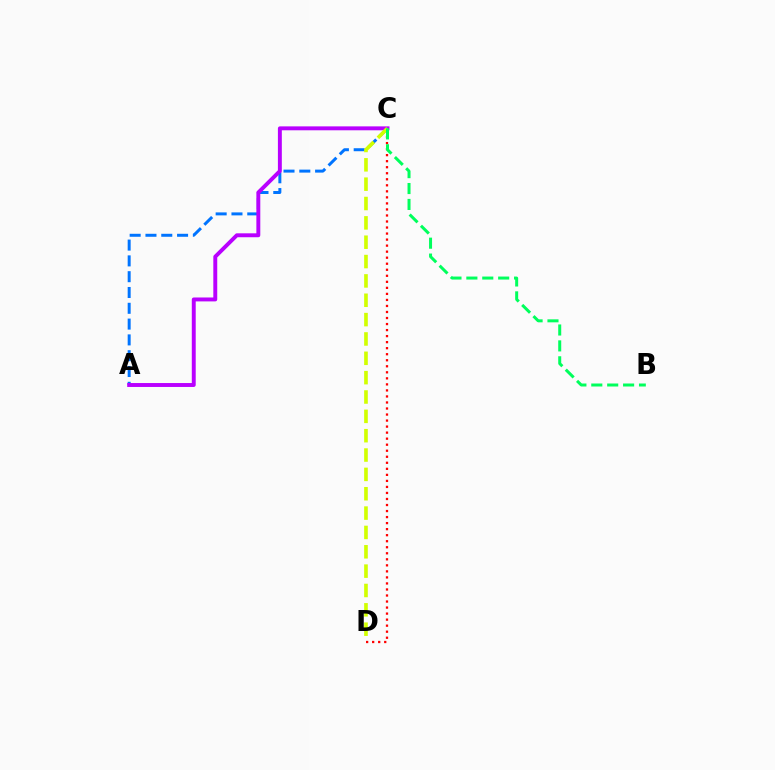{('A', 'C'): [{'color': '#0074ff', 'line_style': 'dashed', 'thickness': 2.15}, {'color': '#b900ff', 'line_style': 'solid', 'thickness': 2.82}], ('C', 'D'): [{'color': '#ff0000', 'line_style': 'dotted', 'thickness': 1.64}, {'color': '#d1ff00', 'line_style': 'dashed', 'thickness': 2.63}], ('B', 'C'): [{'color': '#00ff5c', 'line_style': 'dashed', 'thickness': 2.16}]}